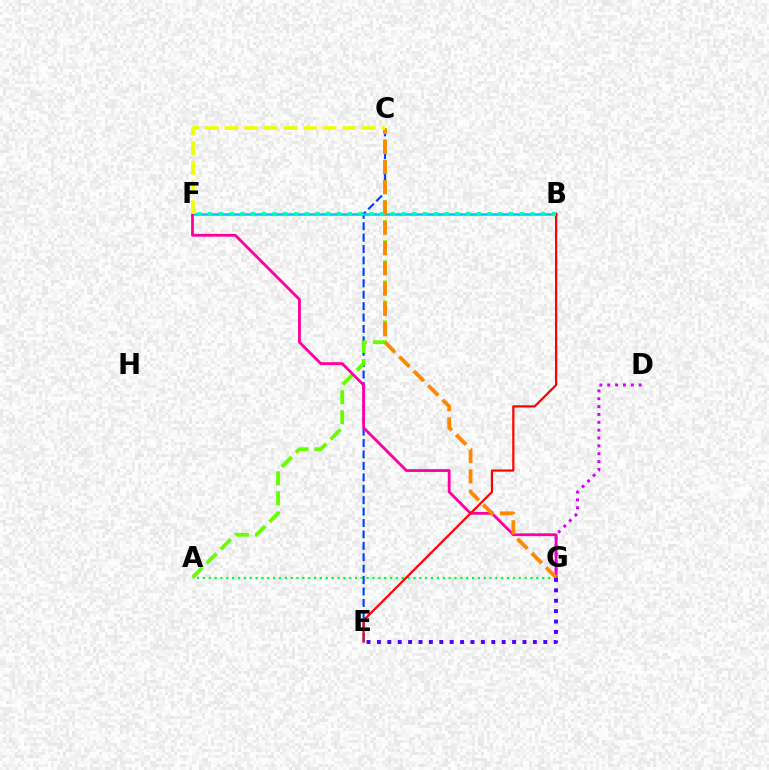{('C', 'E'): [{'color': '#003fff', 'line_style': 'dashed', 'thickness': 1.55}], ('A', 'C'): [{'color': '#66ff00', 'line_style': 'dashed', 'thickness': 2.72}], ('A', 'G'): [{'color': '#00ff27', 'line_style': 'dotted', 'thickness': 1.59}], ('B', 'F'): [{'color': '#00c7ff', 'line_style': 'solid', 'thickness': 1.86}, {'color': '#00ffaf', 'line_style': 'dotted', 'thickness': 2.92}], ('F', 'G'): [{'color': '#ff00a0', 'line_style': 'solid', 'thickness': 2.03}], ('D', 'G'): [{'color': '#d600ff', 'line_style': 'dotted', 'thickness': 2.14}], ('B', 'E'): [{'color': '#ff0000', 'line_style': 'solid', 'thickness': 1.58}], ('C', 'G'): [{'color': '#ff8800', 'line_style': 'dashed', 'thickness': 2.76}], ('C', 'F'): [{'color': '#eeff00', 'line_style': 'dashed', 'thickness': 2.66}], ('E', 'G'): [{'color': '#4f00ff', 'line_style': 'dotted', 'thickness': 2.82}]}